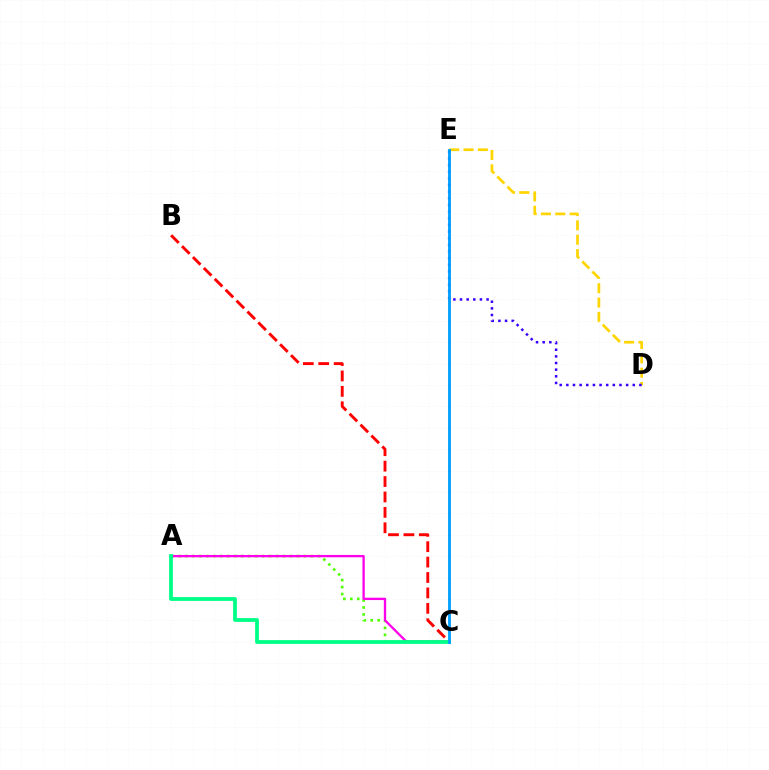{('D', 'E'): [{'color': '#ffd500', 'line_style': 'dashed', 'thickness': 1.95}, {'color': '#3700ff', 'line_style': 'dotted', 'thickness': 1.8}], ('A', 'C'): [{'color': '#4fff00', 'line_style': 'dotted', 'thickness': 1.89}, {'color': '#ff00ed', 'line_style': 'solid', 'thickness': 1.67}, {'color': '#00ff86', 'line_style': 'solid', 'thickness': 2.74}], ('B', 'C'): [{'color': '#ff0000', 'line_style': 'dashed', 'thickness': 2.09}], ('C', 'E'): [{'color': '#009eff', 'line_style': 'solid', 'thickness': 2.04}]}